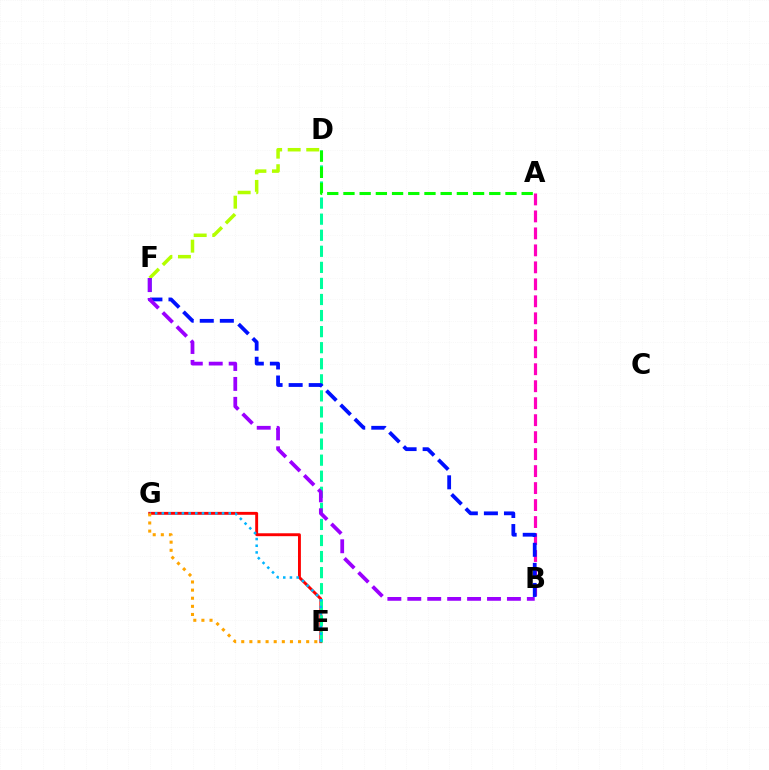{('E', 'G'): [{'color': '#ff0000', 'line_style': 'solid', 'thickness': 2.09}, {'color': '#00b5ff', 'line_style': 'dotted', 'thickness': 1.82}, {'color': '#ffa500', 'line_style': 'dotted', 'thickness': 2.2}], ('D', 'E'): [{'color': '#00ff9d', 'line_style': 'dashed', 'thickness': 2.18}], ('D', 'F'): [{'color': '#b3ff00', 'line_style': 'dashed', 'thickness': 2.52}], ('A', 'B'): [{'color': '#ff00bd', 'line_style': 'dashed', 'thickness': 2.31}], ('B', 'F'): [{'color': '#0010ff', 'line_style': 'dashed', 'thickness': 2.73}, {'color': '#9b00ff', 'line_style': 'dashed', 'thickness': 2.71}], ('A', 'D'): [{'color': '#08ff00', 'line_style': 'dashed', 'thickness': 2.2}]}